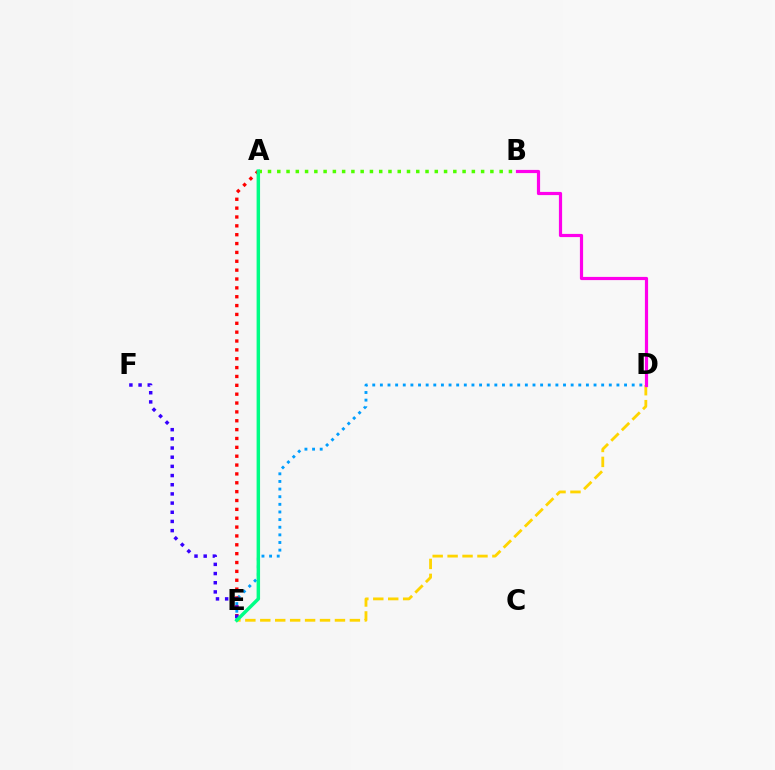{('D', 'E'): [{'color': '#009eff', 'line_style': 'dotted', 'thickness': 2.07}, {'color': '#ffd500', 'line_style': 'dashed', 'thickness': 2.03}], ('A', 'B'): [{'color': '#4fff00', 'line_style': 'dotted', 'thickness': 2.52}], ('A', 'E'): [{'color': '#ff0000', 'line_style': 'dotted', 'thickness': 2.41}, {'color': '#00ff86', 'line_style': 'solid', 'thickness': 2.49}], ('B', 'D'): [{'color': '#ff00ed', 'line_style': 'solid', 'thickness': 2.29}], ('E', 'F'): [{'color': '#3700ff', 'line_style': 'dotted', 'thickness': 2.49}]}